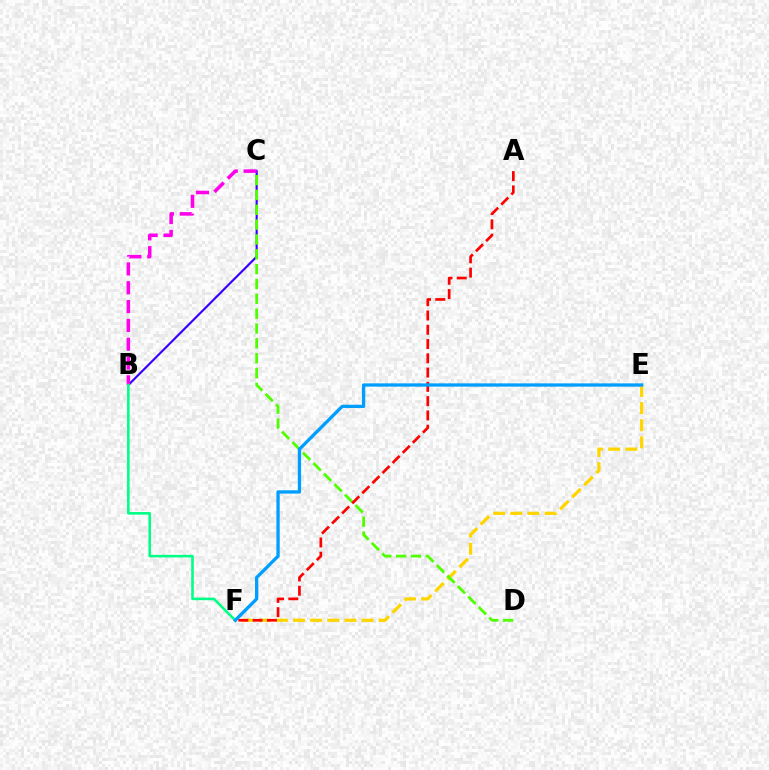{('B', 'C'): [{'color': '#3700ff', 'line_style': 'solid', 'thickness': 1.53}, {'color': '#ff00ed', 'line_style': 'dashed', 'thickness': 2.56}], ('E', 'F'): [{'color': '#ffd500', 'line_style': 'dashed', 'thickness': 2.33}, {'color': '#009eff', 'line_style': 'solid', 'thickness': 2.37}], ('B', 'F'): [{'color': '#00ff86', 'line_style': 'solid', 'thickness': 1.86}], ('C', 'D'): [{'color': '#4fff00', 'line_style': 'dashed', 'thickness': 2.02}], ('A', 'F'): [{'color': '#ff0000', 'line_style': 'dashed', 'thickness': 1.94}]}